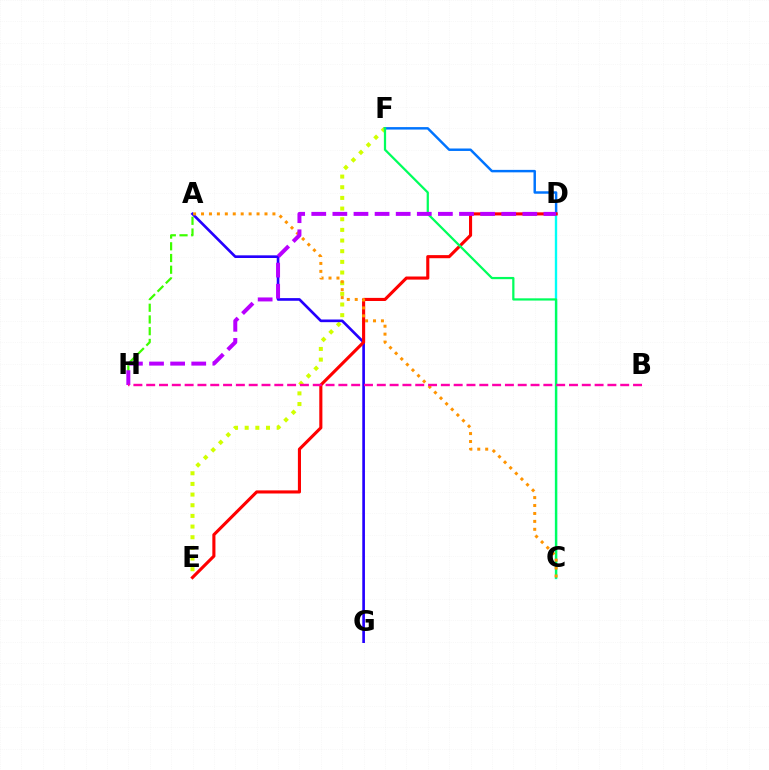{('E', 'F'): [{'color': '#d1ff00', 'line_style': 'dotted', 'thickness': 2.9}], ('C', 'D'): [{'color': '#00fff6', 'line_style': 'solid', 'thickness': 1.7}], ('A', 'G'): [{'color': '#2500ff', 'line_style': 'solid', 'thickness': 1.91}], ('A', 'H'): [{'color': '#3dff00', 'line_style': 'dashed', 'thickness': 1.59}], ('D', 'F'): [{'color': '#0074ff', 'line_style': 'solid', 'thickness': 1.77}], ('D', 'E'): [{'color': '#ff0000', 'line_style': 'solid', 'thickness': 2.24}], ('C', 'F'): [{'color': '#00ff5c', 'line_style': 'solid', 'thickness': 1.61}], ('A', 'C'): [{'color': '#ff9400', 'line_style': 'dotted', 'thickness': 2.16}], ('D', 'H'): [{'color': '#b900ff', 'line_style': 'dashed', 'thickness': 2.87}], ('B', 'H'): [{'color': '#ff00ac', 'line_style': 'dashed', 'thickness': 1.74}]}